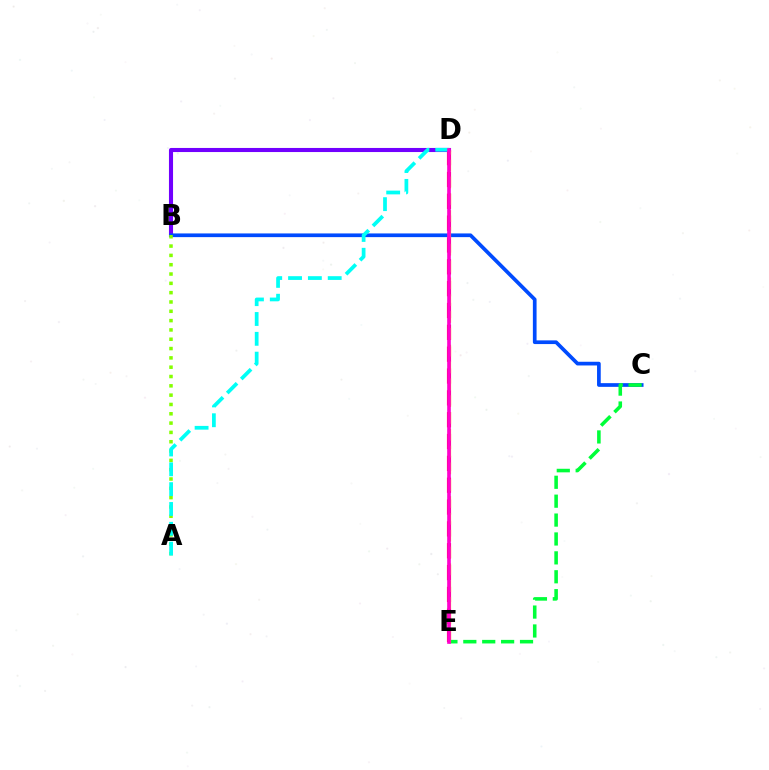{('D', 'E'): [{'color': '#ff0000', 'line_style': 'dashed', 'thickness': 2.97}, {'color': '#ffbd00', 'line_style': 'dashed', 'thickness': 2.29}, {'color': '#ff00cf', 'line_style': 'solid', 'thickness': 2.62}], ('B', 'D'): [{'color': '#7200ff', 'line_style': 'solid', 'thickness': 2.94}], ('B', 'C'): [{'color': '#004bff', 'line_style': 'solid', 'thickness': 2.66}], ('C', 'E'): [{'color': '#00ff39', 'line_style': 'dashed', 'thickness': 2.57}], ('A', 'B'): [{'color': '#84ff00', 'line_style': 'dotted', 'thickness': 2.53}], ('A', 'D'): [{'color': '#00fff6', 'line_style': 'dashed', 'thickness': 2.69}]}